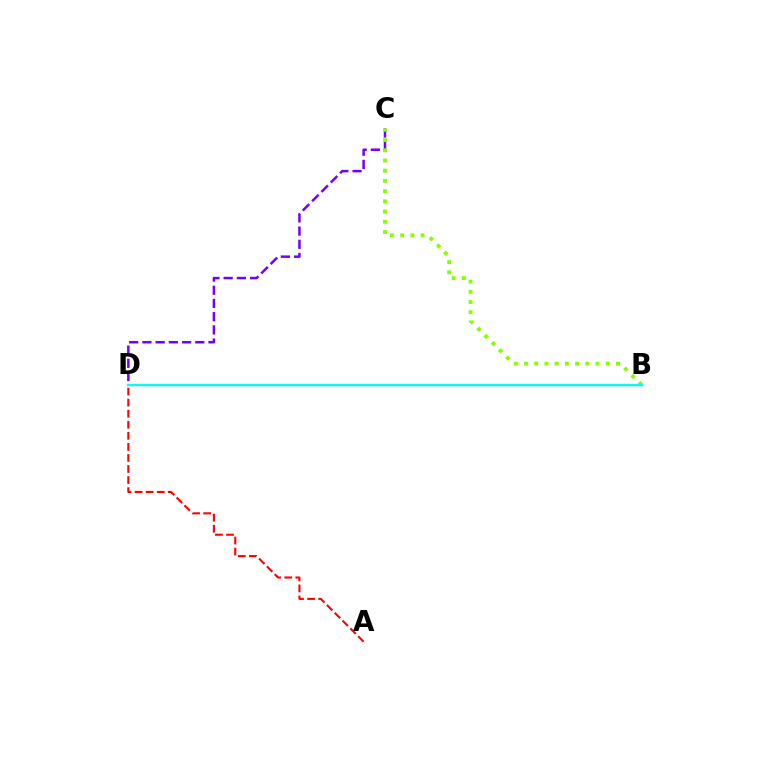{('C', 'D'): [{'color': '#7200ff', 'line_style': 'dashed', 'thickness': 1.8}], ('B', 'C'): [{'color': '#84ff00', 'line_style': 'dotted', 'thickness': 2.78}], ('A', 'D'): [{'color': '#ff0000', 'line_style': 'dashed', 'thickness': 1.5}], ('B', 'D'): [{'color': '#00fff6', 'line_style': 'solid', 'thickness': 1.71}]}